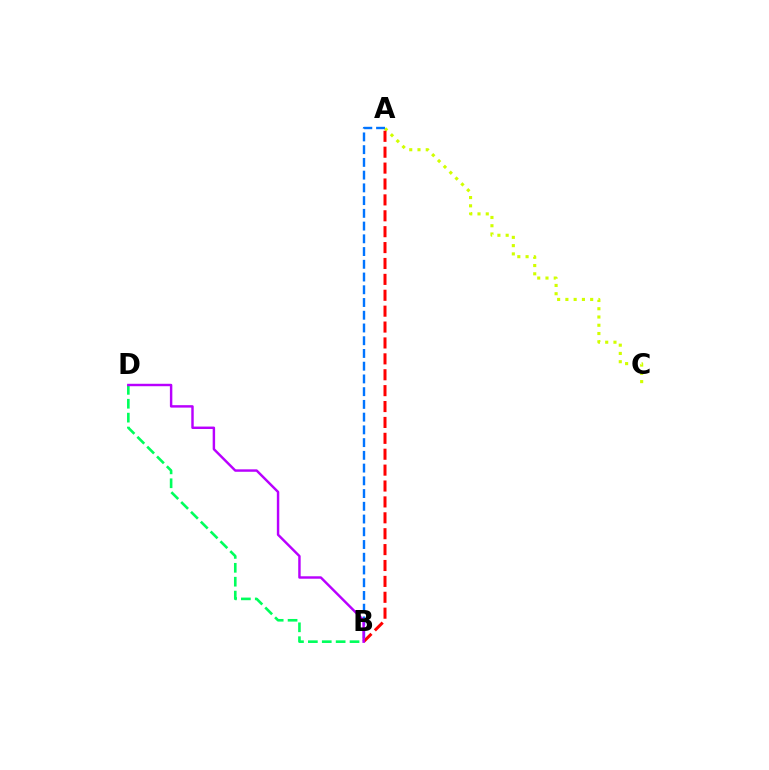{('A', 'C'): [{'color': '#d1ff00', 'line_style': 'dotted', 'thickness': 2.24}], ('A', 'B'): [{'color': '#ff0000', 'line_style': 'dashed', 'thickness': 2.16}, {'color': '#0074ff', 'line_style': 'dashed', 'thickness': 1.73}], ('B', 'D'): [{'color': '#00ff5c', 'line_style': 'dashed', 'thickness': 1.89}, {'color': '#b900ff', 'line_style': 'solid', 'thickness': 1.76}]}